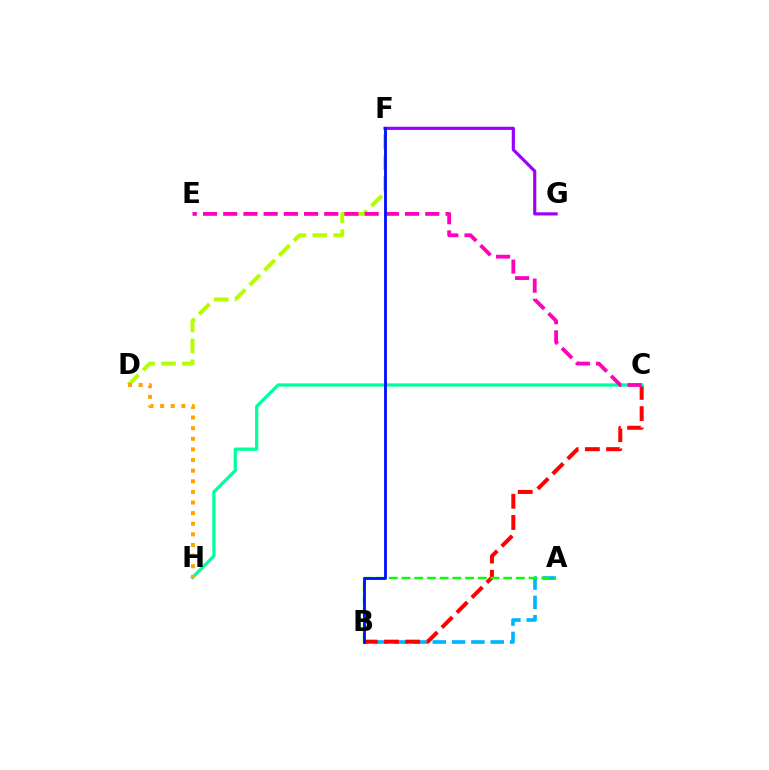{('D', 'F'): [{'color': '#b3ff00', 'line_style': 'dashed', 'thickness': 2.84}], ('F', 'G'): [{'color': '#9b00ff', 'line_style': 'solid', 'thickness': 2.28}], ('A', 'B'): [{'color': '#00b5ff', 'line_style': 'dashed', 'thickness': 2.63}, {'color': '#08ff00', 'line_style': 'dashed', 'thickness': 1.73}], ('B', 'C'): [{'color': '#ff0000', 'line_style': 'dashed', 'thickness': 2.88}], ('C', 'H'): [{'color': '#00ff9d', 'line_style': 'solid', 'thickness': 2.36}], ('C', 'E'): [{'color': '#ff00bd', 'line_style': 'dashed', 'thickness': 2.75}], ('B', 'F'): [{'color': '#0010ff', 'line_style': 'solid', 'thickness': 2.03}], ('D', 'H'): [{'color': '#ffa500', 'line_style': 'dotted', 'thickness': 2.88}]}